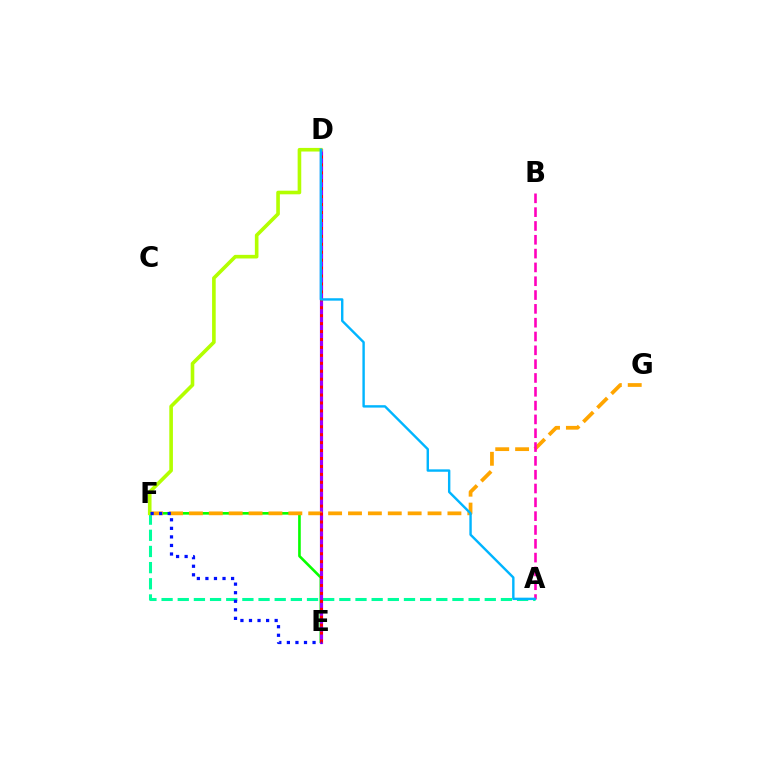{('A', 'F'): [{'color': '#00ff9d', 'line_style': 'dashed', 'thickness': 2.2}], ('E', 'F'): [{'color': '#08ff00', 'line_style': 'solid', 'thickness': 1.89}, {'color': '#0010ff', 'line_style': 'dotted', 'thickness': 2.32}], ('D', 'E'): [{'color': '#9b00ff', 'line_style': 'solid', 'thickness': 2.28}, {'color': '#ff0000', 'line_style': 'dotted', 'thickness': 2.16}], ('F', 'G'): [{'color': '#ffa500', 'line_style': 'dashed', 'thickness': 2.7}], ('A', 'B'): [{'color': '#ff00bd', 'line_style': 'dashed', 'thickness': 1.88}], ('D', 'F'): [{'color': '#b3ff00', 'line_style': 'solid', 'thickness': 2.6}], ('A', 'D'): [{'color': '#00b5ff', 'line_style': 'solid', 'thickness': 1.73}]}